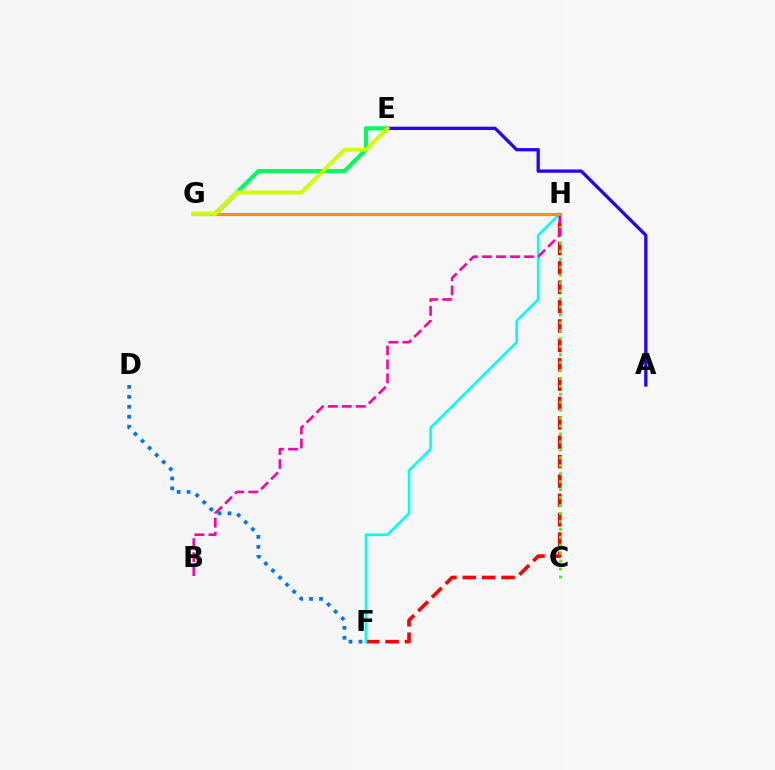{('F', 'H'): [{'color': '#ff0000', 'line_style': 'dashed', 'thickness': 2.63}, {'color': '#00fff6', 'line_style': 'solid', 'thickness': 1.9}], ('D', 'F'): [{'color': '#0074ff', 'line_style': 'dotted', 'thickness': 2.7}], ('G', 'H'): [{'color': '#b900ff', 'line_style': 'solid', 'thickness': 2.24}, {'color': '#ff9400', 'line_style': 'solid', 'thickness': 2.12}], ('E', 'G'): [{'color': '#00ff5c', 'line_style': 'solid', 'thickness': 2.99}, {'color': '#d1ff00', 'line_style': 'solid', 'thickness': 2.79}], ('A', 'E'): [{'color': '#2500ff', 'line_style': 'solid', 'thickness': 2.37}], ('C', 'H'): [{'color': '#3dff00', 'line_style': 'dotted', 'thickness': 2.16}], ('B', 'H'): [{'color': '#ff00ac', 'line_style': 'dashed', 'thickness': 1.9}]}